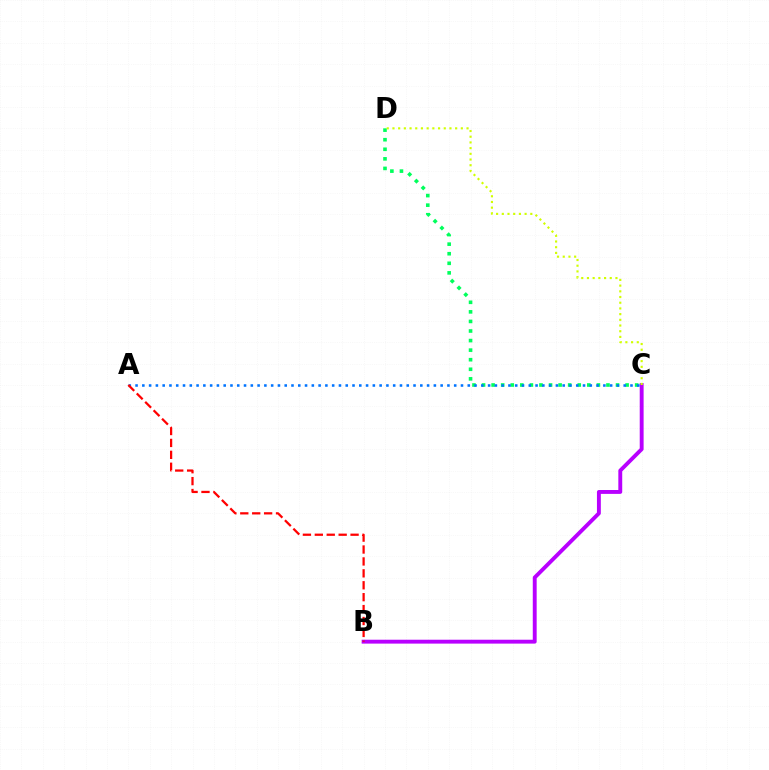{('C', 'D'): [{'color': '#00ff5c', 'line_style': 'dotted', 'thickness': 2.6}, {'color': '#d1ff00', 'line_style': 'dotted', 'thickness': 1.55}], ('B', 'C'): [{'color': '#b900ff', 'line_style': 'solid', 'thickness': 2.8}], ('A', 'C'): [{'color': '#0074ff', 'line_style': 'dotted', 'thickness': 1.84}], ('A', 'B'): [{'color': '#ff0000', 'line_style': 'dashed', 'thickness': 1.62}]}